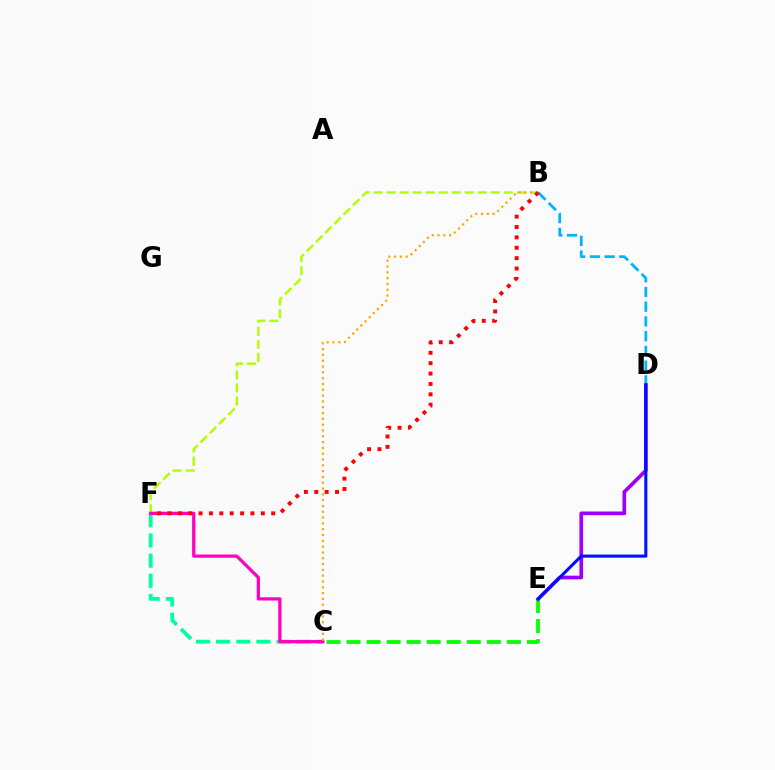{('C', 'E'): [{'color': '#08ff00', 'line_style': 'dashed', 'thickness': 2.72}], ('B', 'F'): [{'color': '#b3ff00', 'line_style': 'dashed', 'thickness': 1.77}, {'color': '#ff0000', 'line_style': 'dotted', 'thickness': 2.82}], ('B', 'D'): [{'color': '#00b5ff', 'line_style': 'dashed', 'thickness': 2.0}], ('D', 'E'): [{'color': '#9b00ff', 'line_style': 'solid', 'thickness': 2.65}, {'color': '#0010ff', 'line_style': 'solid', 'thickness': 2.21}], ('C', 'F'): [{'color': '#00ff9d', 'line_style': 'dashed', 'thickness': 2.73}, {'color': '#ff00bd', 'line_style': 'solid', 'thickness': 2.33}], ('B', 'C'): [{'color': '#ffa500', 'line_style': 'dotted', 'thickness': 1.58}]}